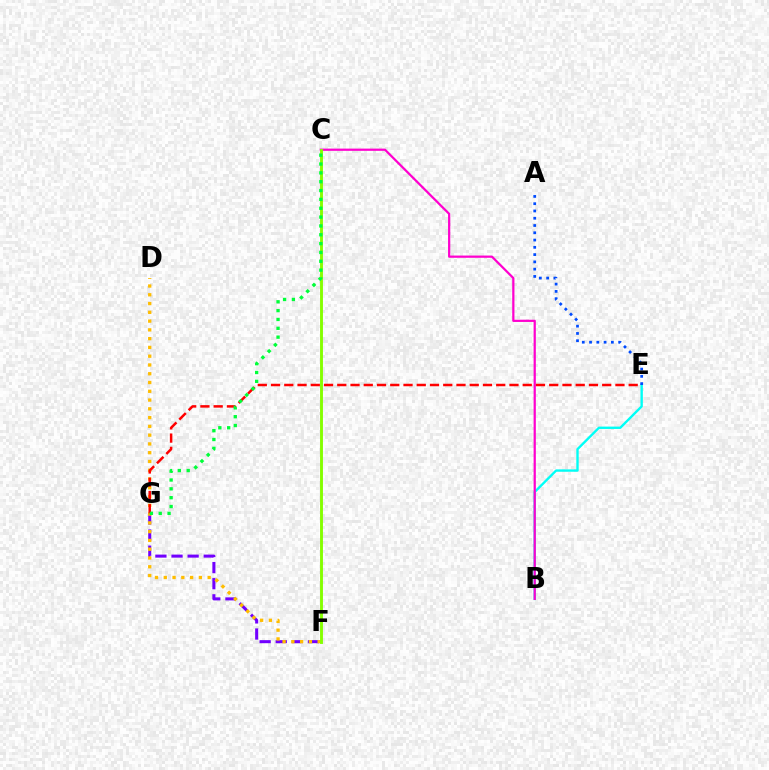{('F', 'G'): [{'color': '#7200ff', 'line_style': 'dashed', 'thickness': 2.19}], ('B', 'E'): [{'color': '#00fff6', 'line_style': 'solid', 'thickness': 1.71}], ('B', 'C'): [{'color': '#ff00cf', 'line_style': 'solid', 'thickness': 1.61}], ('D', 'F'): [{'color': '#ffbd00', 'line_style': 'dotted', 'thickness': 2.38}], ('E', 'G'): [{'color': '#ff0000', 'line_style': 'dashed', 'thickness': 1.8}], ('C', 'F'): [{'color': '#84ff00', 'line_style': 'solid', 'thickness': 2.08}], ('A', 'E'): [{'color': '#004bff', 'line_style': 'dotted', 'thickness': 1.98}], ('C', 'G'): [{'color': '#00ff39', 'line_style': 'dotted', 'thickness': 2.4}]}